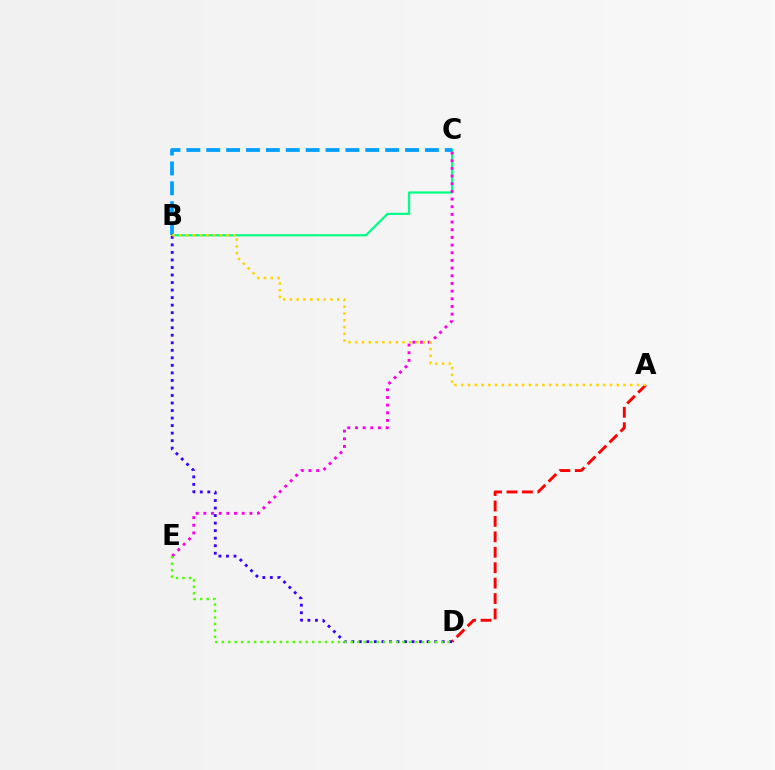{('A', 'D'): [{'color': '#ff0000', 'line_style': 'dashed', 'thickness': 2.1}], ('B', 'C'): [{'color': '#00ff86', 'line_style': 'solid', 'thickness': 1.6}, {'color': '#009eff', 'line_style': 'dashed', 'thickness': 2.7}], ('C', 'E'): [{'color': '#ff00ed', 'line_style': 'dotted', 'thickness': 2.08}], ('B', 'D'): [{'color': '#3700ff', 'line_style': 'dotted', 'thickness': 2.05}], ('A', 'B'): [{'color': '#ffd500', 'line_style': 'dotted', 'thickness': 1.84}], ('D', 'E'): [{'color': '#4fff00', 'line_style': 'dotted', 'thickness': 1.75}]}